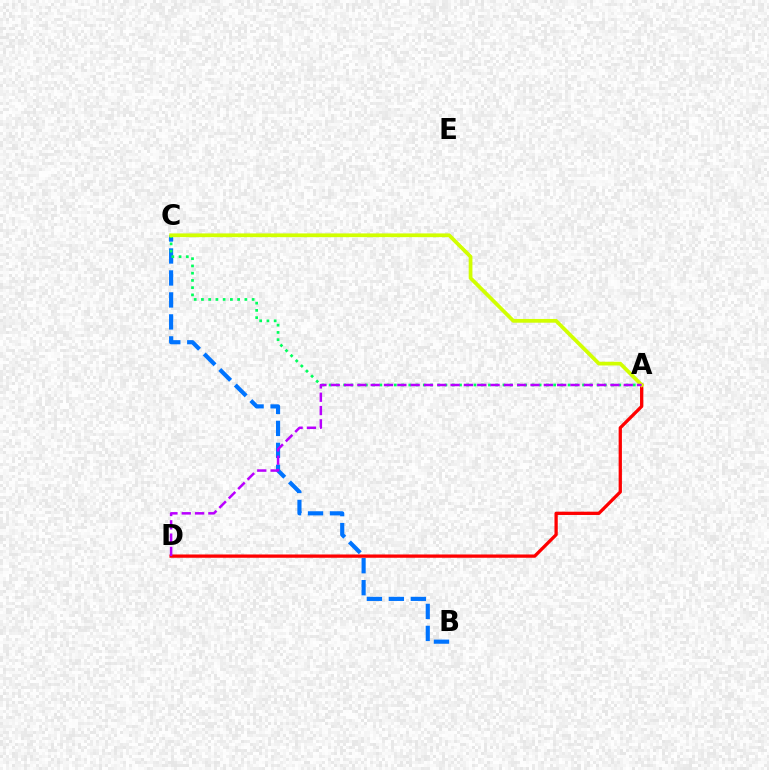{('B', 'C'): [{'color': '#0074ff', 'line_style': 'dashed', 'thickness': 2.99}], ('A', 'D'): [{'color': '#ff0000', 'line_style': 'solid', 'thickness': 2.36}, {'color': '#b900ff', 'line_style': 'dashed', 'thickness': 1.81}], ('A', 'C'): [{'color': '#00ff5c', 'line_style': 'dotted', 'thickness': 1.97}, {'color': '#d1ff00', 'line_style': 'solid', 'thickness': 2.69}]}